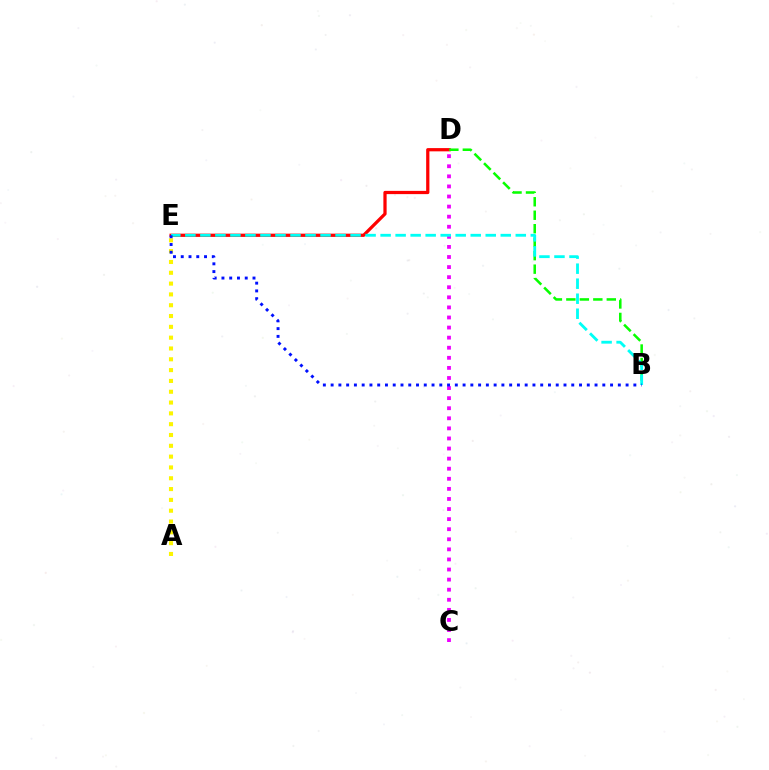{('C', 'D'): [{'color': '#ee00ff', 'line_style': 'dotted', 'thickness': 2.74}], ('D', 'E'): [{'color': '#ff0000', 'line_style': 'solid', 'thickness': 2.33}], ('A', 'E'): [{'color': '#fcf500', 'line_style': 'dotted', 'thickness': 2.94}], ('B', 'D'): [{'color': '#08ff00', 'line_style': 'dashed', 'thickness': 1.83}], ('B', 'E'): [{'color': '#00fff6', 'line_style': 'dashed', 'thickness': 2.04}, {'color': '#0010ff', 'line_style': 'dotted', 'thickness': 2.11}]}